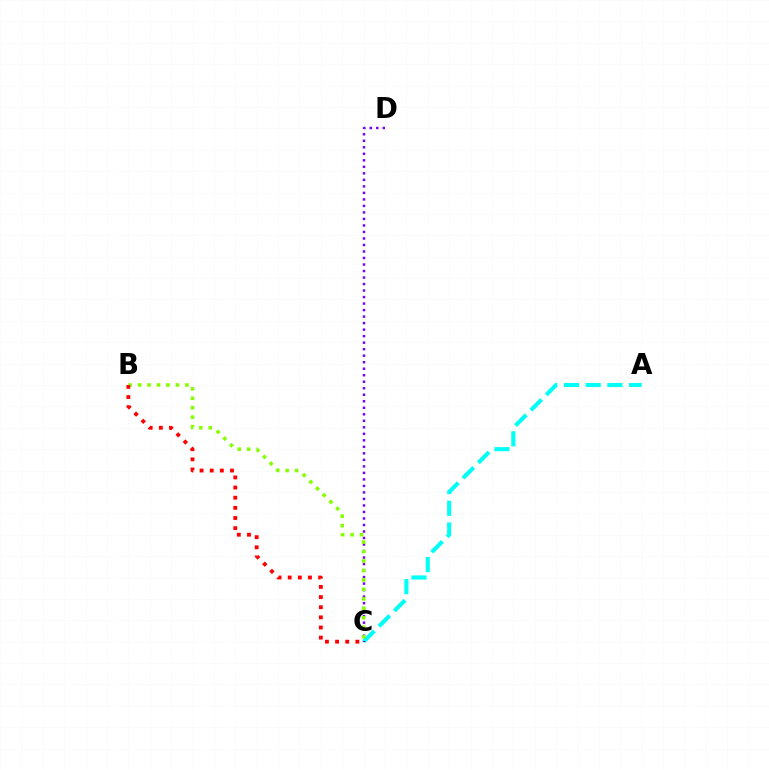{('A', 'C'): [{'color': '#00fff6', 'line_style': 'dashed', 'thickness': 2.95}], ('C', 'D'): [{'color': '#7200ff', 'line_style': 'dotted', 'thickness': 1.77}], ('B', 'C'): [{'color': '#84ff00', 'line_style': 'dotted', 'thickness': 2.57}, {'color': '#ff0000', 'line_style': 'dotted', 'thickness': 2.76}]}